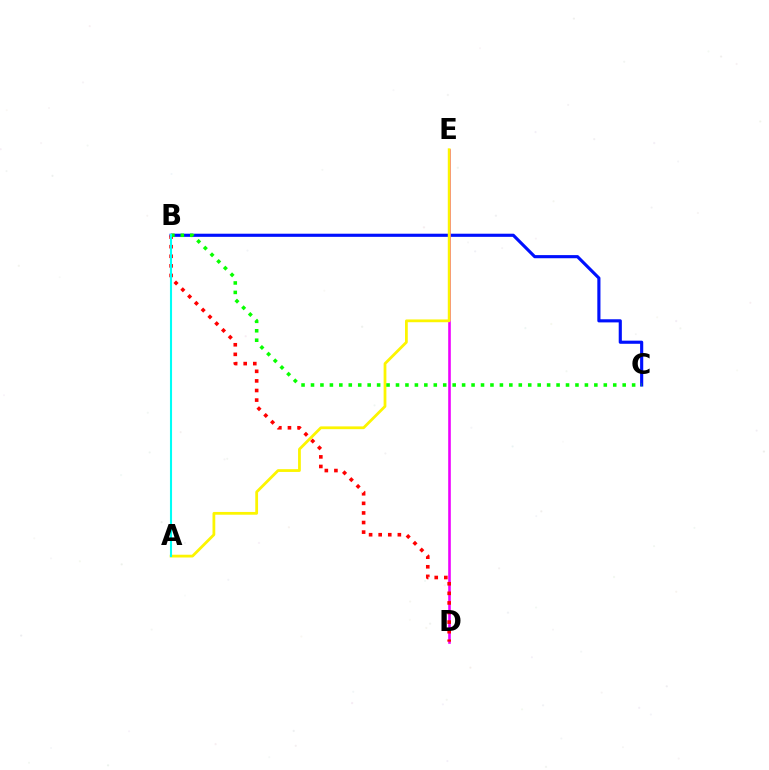{('B', 'C'): [{'color': '#0010ff', 'line_style': 'solid', 'thickness': 2.26}, {'color': '#08ff00', 'line_style': 'dotted', 'thickness': 2.57}], ('D', 'E'): [{'color': '#ee00ff', 'line_style': 'solid', 'thickness': 1.88}], ('A', 'E'): [{'color': '#fcf500', 'line_style': 'solid', 'thickness': 2.0}], ('B', 'D'): [{'color': '#ff0000', 'line_style': 'dotted', 'thickness': 2.61}], ('A', 'B'): [{'color': '#00fff6', 'line_style': 'solid', 'thickness': 1.51}]}